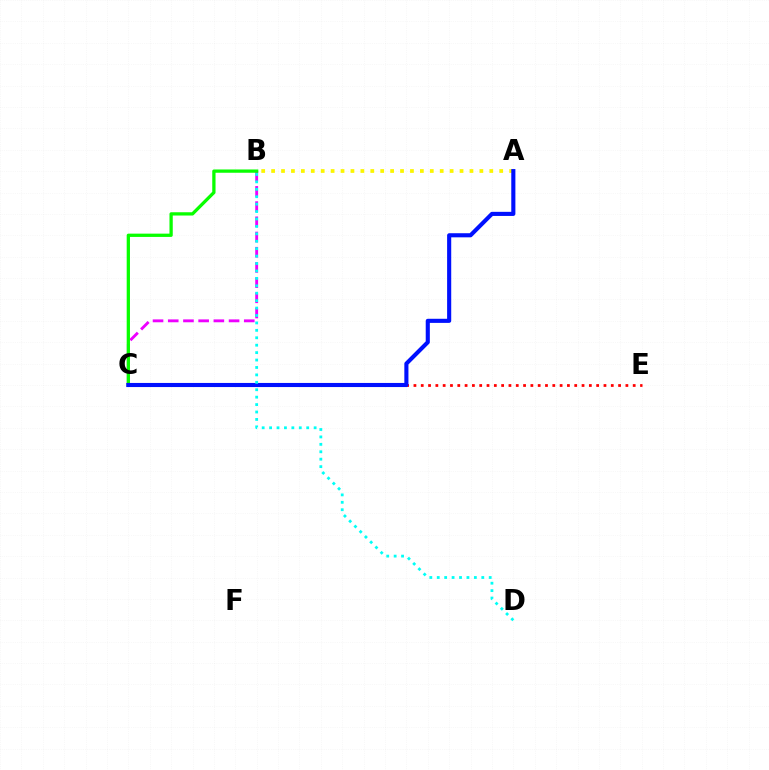{('C', 'E'): [{'color': '#ff0000', 'line_style': 'dotted', 'thickness': 1.99}], ('B', 'C'): [{'color': '#ee00ff', 'line_style': 'dashed', 'thickness': 2.07}, {'color': '#08ff00', 'line_style': 'solid', 'thickness': 2.36}], ('A', 'B'): [{'color': '#fcf500', 'line_style': 'dotted', 'thickness': 2.69}], ('A', 'C'): [{'color': '#0010ff', 'line_style': 'solid', 'thickness': 2.95}], ('B', 'D'): [{'color': '#00fff6', 'line_style': 'dotted', 'thickness': 2.02}]}